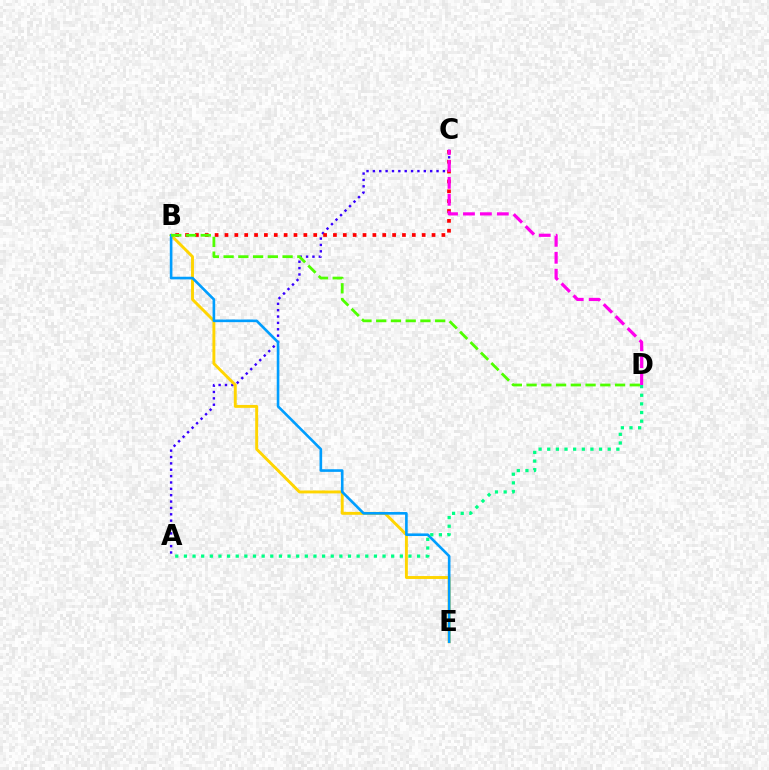{('A', 'C'): [{'color': '#3700ff', 'line_style': 'dotted', 'thickness': 1.73}], ('B', 'C'): [{'color': '#ff0000', 'line_style': 'dotted', 'thickness': 2.68}], ('B', 'E'): [{'color': '#ffd500', 'line_style': 'solid', 'thickness': 2.1}, {'color': '#009eff', 'line_style': 'solid', 'thickness': 1.89}], ('A', 'D'): [{'color': '#00ff86', 'line_style': 'dotted', 'thickness': 2.35}], ('C', 'D'): [{'color': '#ff00ed', 'line_style': 'dashed', 'thickness': 2.3}], ('B', 'D'): [{'color': '#4fff00', 'line_style': 'dashed', 'thickness': 2.0}]}